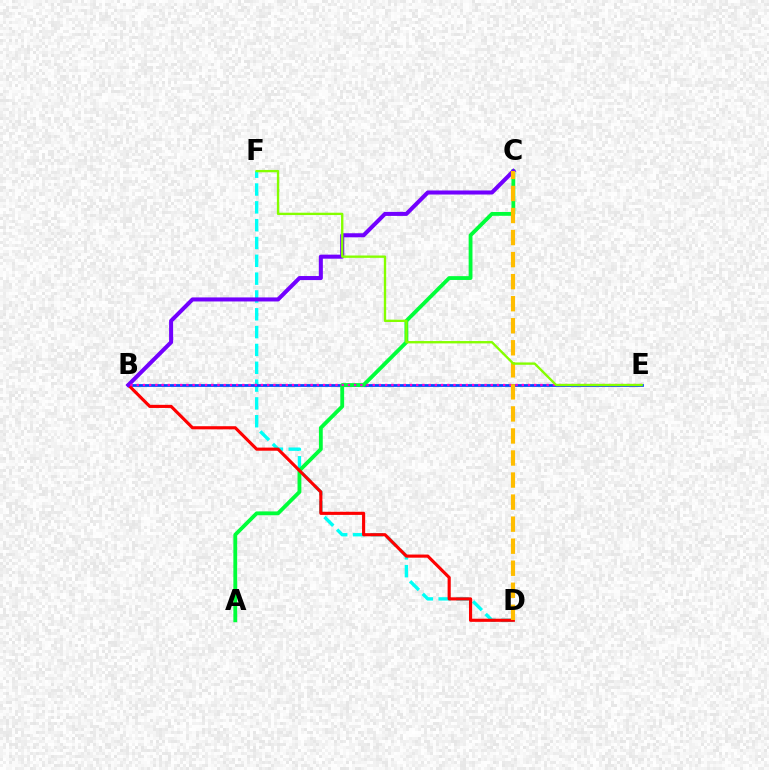{('D', 'F'): [{'color': '#00fff6', 'line_style': 'dashed', 'thickness': 2.42}], ('B', 'E'): [{'color': '#004bff', 'line_style': 'solid', 'thickness': 1.98}, {'color': '#ff00cf', 'line_style': 'dotted', 'thickness': 1.69}], ('A', 'C'): [{'color': '#00ff39', 'line_style': 'solid', 'thickness': 2.75}], ('B', 'D'): [{'color': '#ff0000', 'line_style': 'solid', 'thickness': 2.25}], ('B', 'C'): [{'color': '#7200ff', 'line_style': 'solid', 'thickness': 2.91}], ('C', 'D'): [{'color': '#ffbd00', 'line_style': 'dashed', 'thickness': 2.99}], ('E', 'F'): [{'color': '#84ff00', 'line_style': 'solid', 'thickness': 1.69}]}